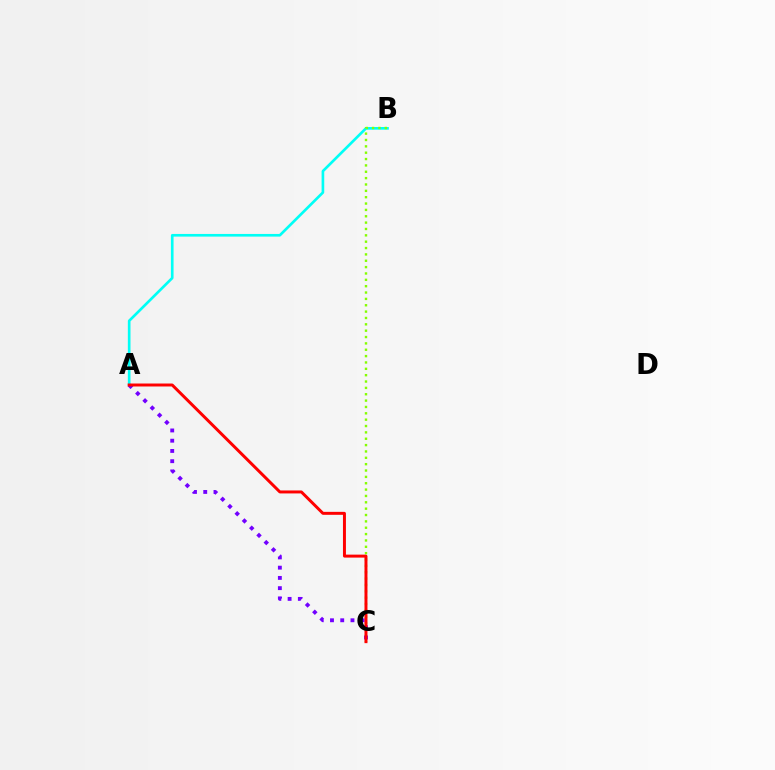{('A', 'B'): [{'color': '#00fff6', 'line_style': 'solid', 'thickness': 1.91}], ('B', 'C'): [{'color': '#84ff00', 'line_style': 'dotted', 'thickness': 1.73}], ('A', 'C'): [{'color': '#7200ff', 'line_style': 'dotted', 'thickness': 2.78}, {'color': '#ff0000', 'line_style': 'solid', 'thickness': 2.14}]}